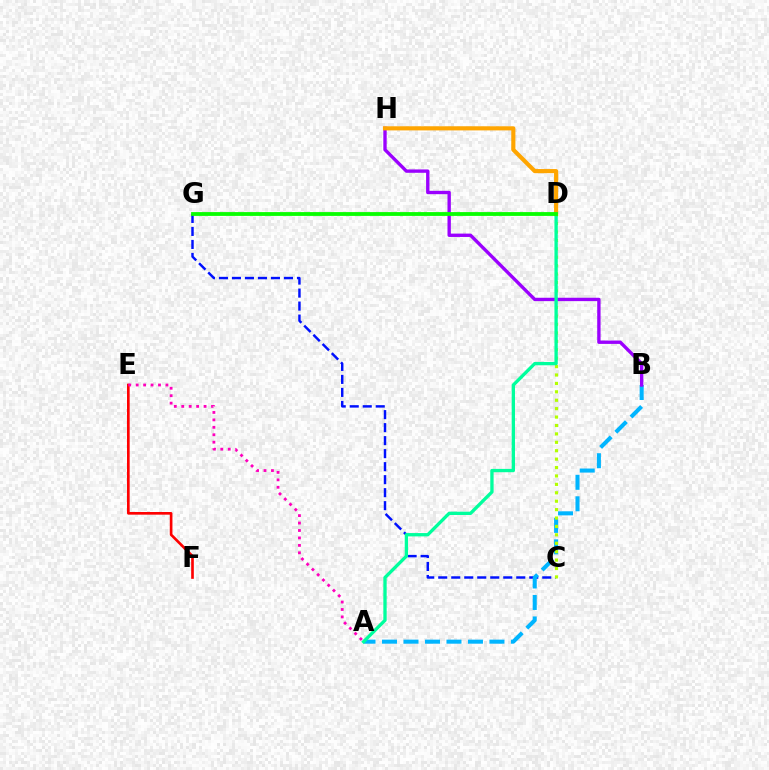{('C', 'G'): [{'color': '#0010ff', 'line_style': 'dashed', 'thickness': 1.77}], ('A', 'B'): [{'color': '#00b5ff', 'line_style': 'dashed', 'thickness': 2.92}], ('C', 'D'): [{'color': '#b3ff00', 'line_style': 'dotted', 'thickness': 2.29}], ('B', 'H'): [{'color': '#9b00ff', 'line_style': 'solid', 'thickness': 2.42}], ('A', 'D'): [{'color': '#00ff9d', 'line_style': 'solid', 'thickness': 2.39}], ('E', 'F'): [{'color': '#ff0000', 'line_style': 'solid', 'thickness': 1.91}], ('D', 'H'): [{'color': '#ffa500', 'line_style': 'solid', 'thickness': 2.97}], ('D', 'G'): [{'color': '#08ff00', 'line_style': 'solid', 'thickness': 2.74}], ('A', 'E'): [{'color': '#ff00bd', 'line_style': 'dotted', 'thickness': 2.02}]}